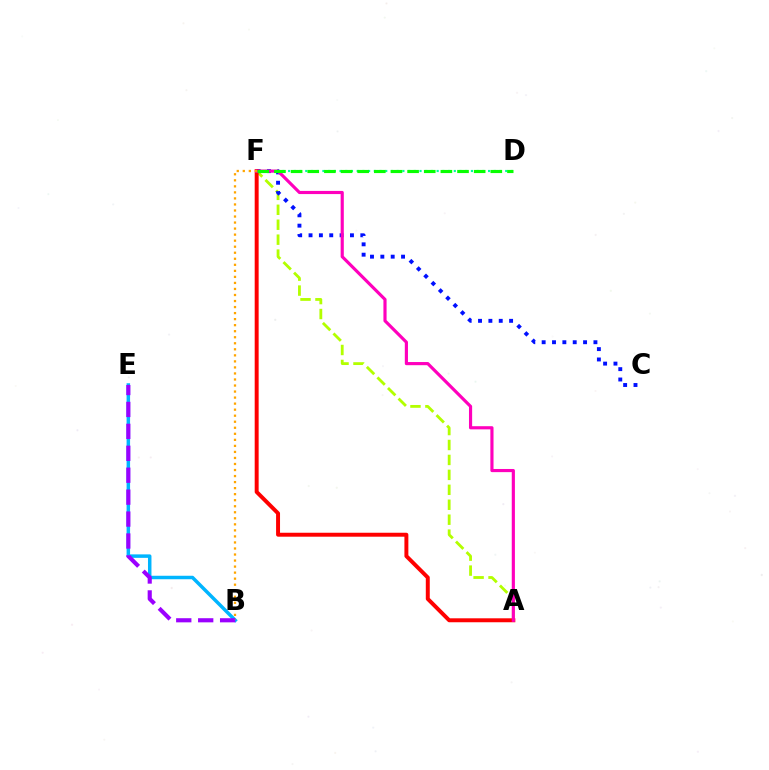{('D', 'F'): [{'color': '#00ff9d', 'line_style': 'dotted', 'thickness': 1.55}, {'color': '#08ff00', 'line_style': 'dashed', 'thickness': 2.26}], ('A', 'F'): [{'color': '#b3ff00', 'line_style': 'dashed', 'thickness': 2.03}, {'color': '#ff0000', 'line_style': 'solid', 'thickness': 2.84}, {'color': '#ff00bd', 'line_style': 'solid', 'thickness': 2.27}], ('C', 'F'): [{'color': '#0010ff', 'line_style': 'dotted', 'thickness': 2.81}], ('B', 'E'): [{'color': '#00b5ff', 'line_style': 'solid', 'thickness': 2.51}, {'color': '#9b00ff', 'line_style': 'dashed', 'thickness': 2.98}], ('B', 'F'): [{'color': '#ffa500', 'line_style': 'dotted', 'thickness': 1.64}]}